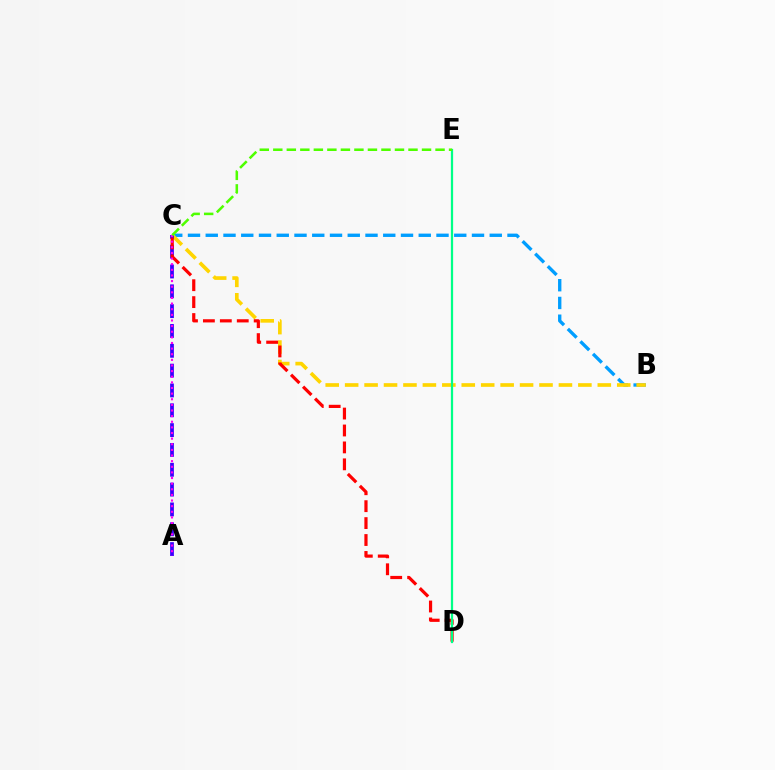{('B', 'C'): [{'color': '#009eff', 'line_style': 'dashed', 'thickness': 2.41}, {'color': '#ffd500', 'line_style': 'dashed', 'thickness': 2.64}], ('A', 'C'): [{'color': '#3700ff', 'line_style': 'dashed', 'thickness': 2.69}, {'color': '#ff00ed', 'line_style': 'dotted', 'thickness': 1.53}], ('C', 'D'): [{'color': '#ff0000', 'line_style': 'dashed', 'thickness': 2.3}], ('D', 'E'): [{'color': '#00ff86', 'line_style': 'solid', 'thickness': 1.62}], ('C', 'E'): [{'color': '#4fff00', 'line_style': 'dashed', 'thickness': 1.84}]}